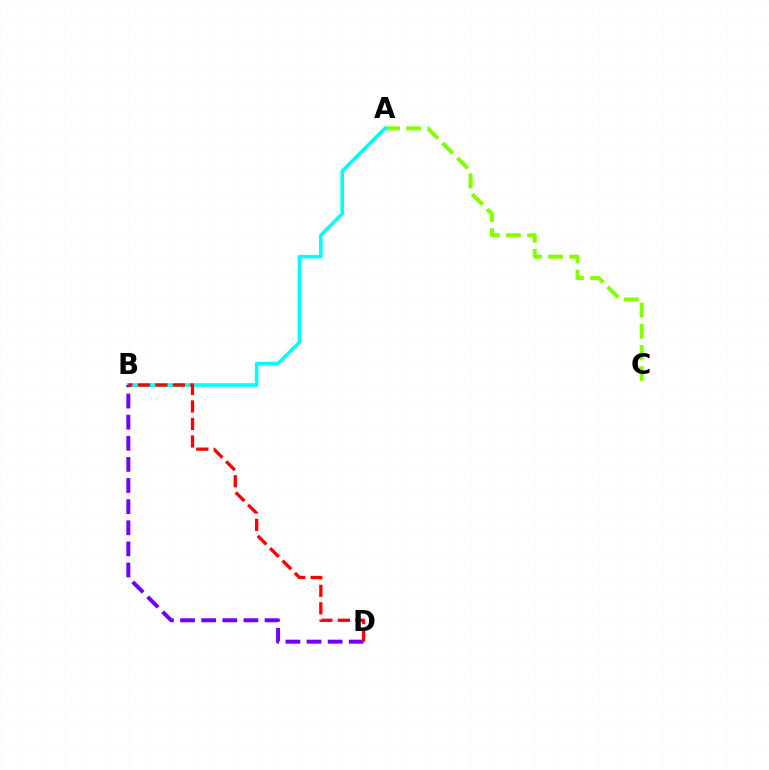{('A', 'C'): [{'color': '#84ff00', 'line_style': 'dashed', 'thickness': 2.87}], ('A', 'B'): [{'color': '#00fff6', 'line_style': 'solid', 'thickness': 2.6}], ('B', 'D'): [{'color': '#7200ff', 'line_style': 'dashed', 'thickness': 2.87}, {'color': '#ff0000', 'line_style': 'dashed', 'thickness': 2.38}]}